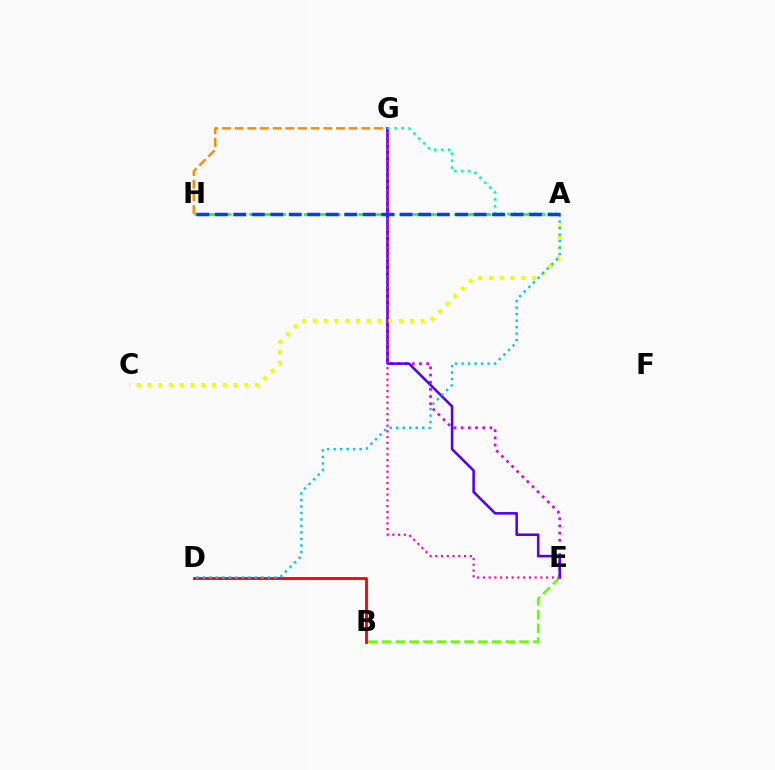{('B', 'D'): [{'color': '#ff0000', 'line_style': 'solid', 'thickness': 2.04}], ('A', 'H'): [{'color': '#00ff27', 'line_style': 'dashed', 'thickness': 1.86}, {'color': '#003fff', 'line_style': 'dashed', 'thickness': 2.51}], ('G', 'H'): [{'color': '#ff8800', 'line_style': 'dashed', 'thickness': 1.72}], ('B', 'E'): [{'color': '#66ff00', 'line_style': 'dashed', 'thickness': 1.87}], ('E', 'G'): [{'color': '#d600ff', 'line_style': 'dotted', 'thickness': 1.95}, {'color': '#4f00ff', 'line_style': 'solid', 'thickness': 1.84}, {'color': '#ff00a0', 'line_style': 'dotted', 'thickness': 1.56}], ('A', 'C'): [{'color': '#eeff00', 'line_style': 'dotted', 'thickness': 2.92}], ('A', 'D'): [{'color': '#00c7ff', 'line_style': 'dotted', 'thickness': 1.77}], ('A', 'G'): [{'color': '#00ffaf', 'line_style': 'dotted', 'thickness': 1.88}]}